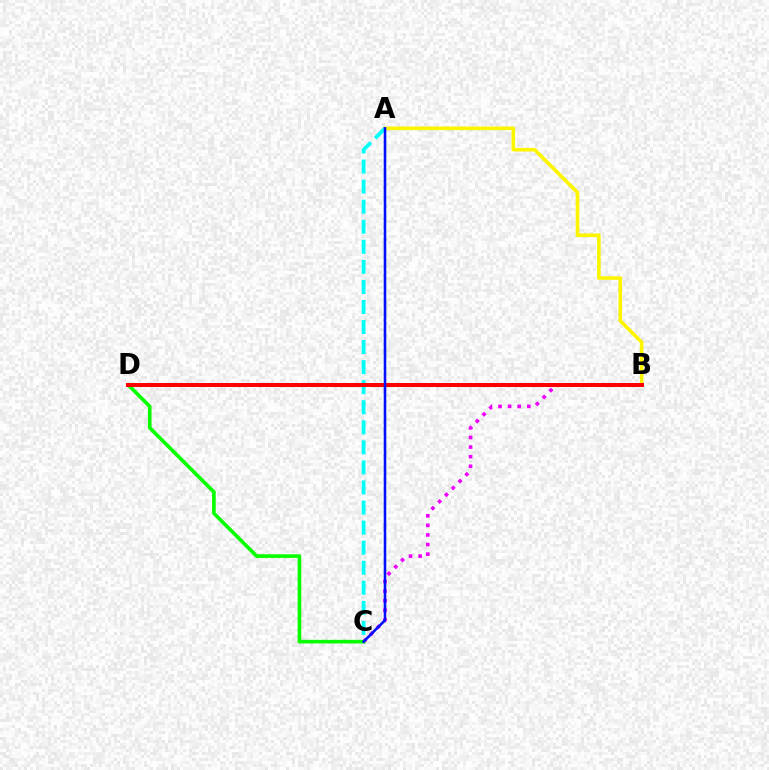{('B', 'C'): [{'color': '#ee00ff', 'line_style': 'dotted', 'thickness': 2.61}], ('A', 'B'): [{'color': '#fcf500', 'line_style': 'solid', 'thickness': 2.6}], ('A', 'C'): [{'color': '#00fff6', 'line_style': 'dashed', 'thickness': 2.72}, {'color': '#0010ff', 'line_style': 'solid', 'thickness': 1.85}], ('C', 'D'): [{'color': '#08ff00', 'line_style': 'solid', 'thickness': 2.63}], ('B', 'D'): [{'color': '#ff0000', 'line_style': 'solid', 'thickness': 2.88}]}